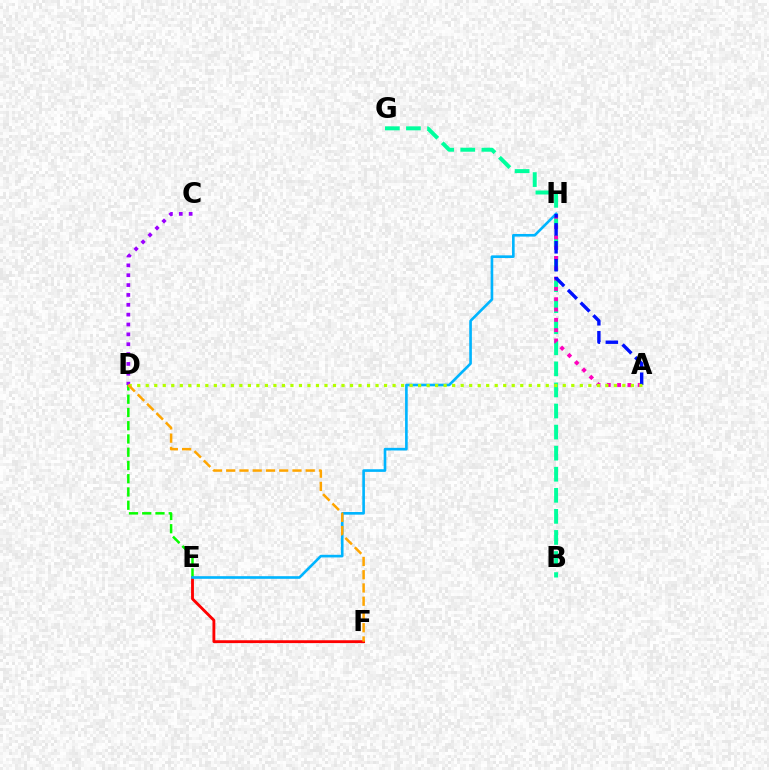{('E', 'F'): [{'color': '#ff0000', 'line_style': 'solid', 'thickness': 2.05}], ('B', 'G'): [{'color': '#00ff9d', 'line_style': 'dashed', 'thickness': 2.86}], ('A', 'H'): [{'color': '#ff00bd', 'line_style': 'dotted', 'thickness': 2.8}, {'color': '#0010ff', 'line_style': 'dashed', 'thickness': 2.44}], ('D', 'E'): [{'color': '#08ff00', 'line_style': 'dashed', 'thickness': 1.8}], ('E', 'H'): [{'color': '#00b5ff', 'line_style': 'solid', 'thickness': 1.9}], ('C', 'D'): [{'color': '#9b00ff', 'line_style': 'dotted', 'thickness': 2.68}], ('A', 'D'): [{'color': '#b3ff00', 'line_style': 'dotted', 'thickness': 2.31}], ('D', 'F'): [{'color': '#ffa500', 'line_style': 'dashed', 'thickness': 1.8}]}